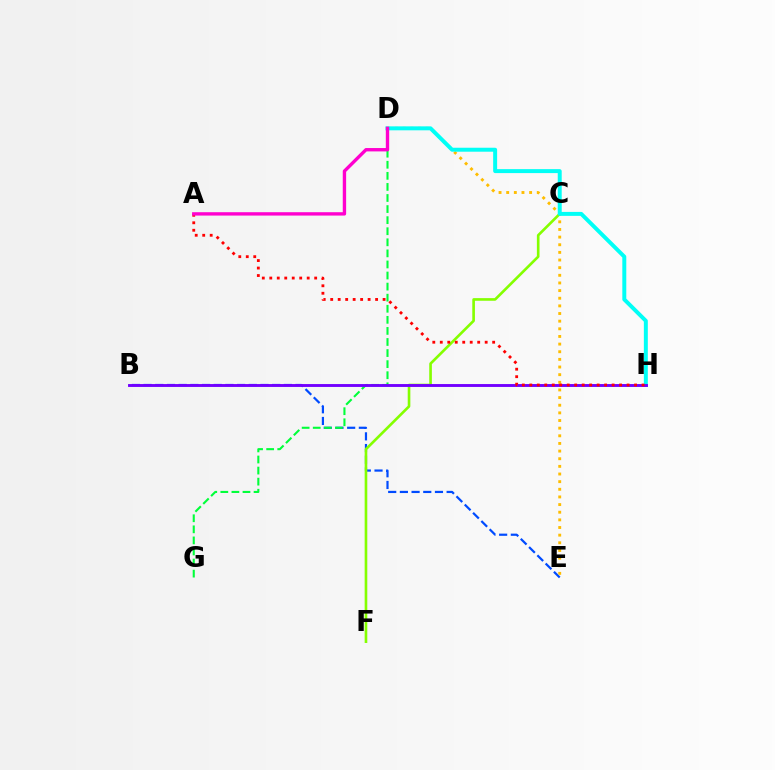{('B', 'E'): [{'color': '#004bff', 'line_style': 'dashed', 'thickness': 1.59}], ('D', 'G'): [{'color': '#00ff39', 'line_style': 'dashed', 'thickness': 1.5}], ('D', 'E'): [{'color': '#ffbd00', 'line_style': 'dotted', 'thickness': 2.08}], ('C', 'F'): [{'color': '#84ff00', 'line_style': 'solid', 'thickness': 1.9}], ('D', 'H'): [{'color': '#00fff6', 'line_style': 'solid', 'thickness': 2.85}], ('B', 'H'): [{'color': '#7200ff', 'line_style': 'solid', 'thickness': 2.08}], ('A', 'H'): [{'color': '#ff0000', 'line_style': 'dotted', 'thickness': 2.03}], ('A', 'D'): [{'color': '#ff00cf', 'line_style': 'solid', 'thickness': 2.42}]}